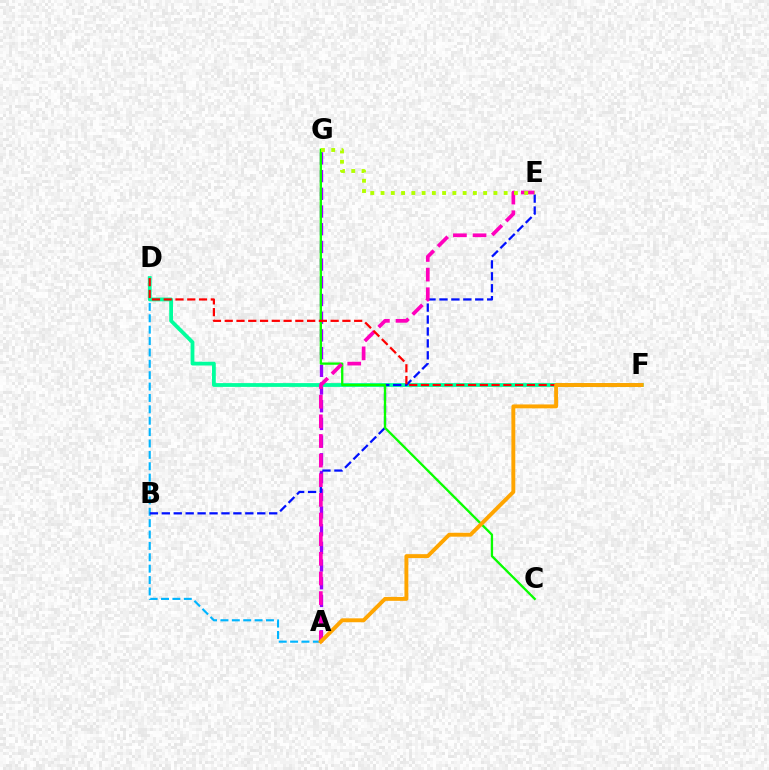{('A', 'D'): [{'color': '#00b5ff', 'line_style': 'dashed', 'thickness': 1.55}], ('A', 'G'): [{'color': '#9b00ff', 'line_style': 'dashed', 'thickness': 2.4}], ('D', 'F'): [{'color': '#00ff9d', 'line_style': 'solid', 'thickness': 2.73}, {'color': '#ff0000', 'line_style': 'dashed', 'thickness': 1.6}], ('B', 'E'): [{'color': '#0010ff', 'line_style': 'dashed', 'thickness': 1.62}], ('C', 'G'): [{'color': '#08ff00', 'line_style': 'solid', 'thickness': 1.66}], ('A', 'E'): [{'color': '#ff00bd', 'line_style': 'dashed', 'thickness': 2.67}], ('E', 'G'): [{'color': '#b3ff00', 'line_style': 'dotted', 'thickness': 2.79}], ('A', 'F'): [{'color': '#ffa500', 'line_style': 'solid', 'thickness': 2.81}]}